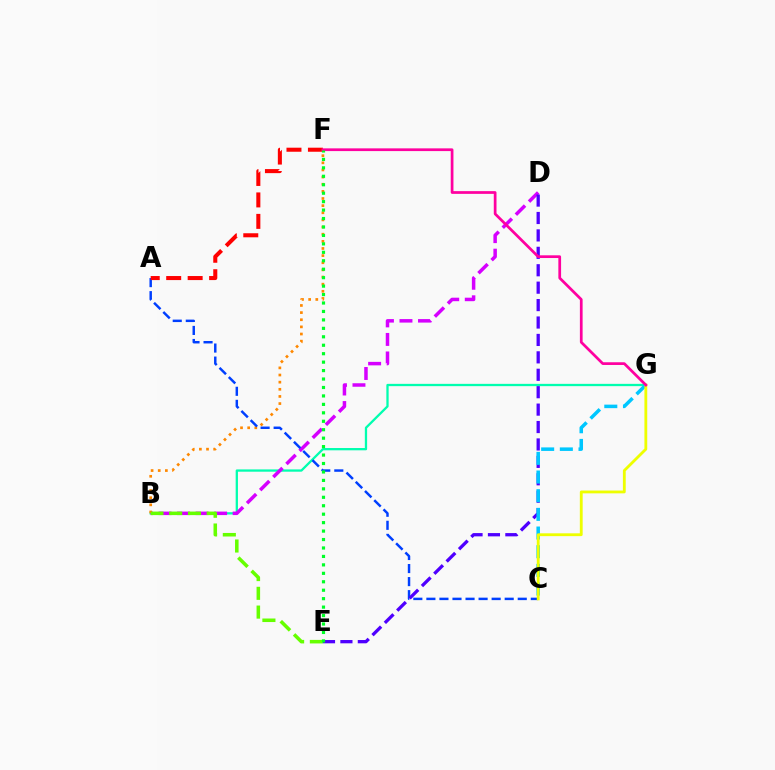{('B', 'G'): [{'color': '#00ffaf', 'line_style': 'solid', 'thickness': 1.65}], ('B', 'D'): [{'color': '#d600ff', 'line_style': 'dashed', 'thickness': 2.52}], ('B', 'F'): [{'color': '#ff8800', 'line_style': 'dotted', 'thickness': 1.94}], ('A', 'C'): [{'color': '#003fff', 'line_style': 'dashed', 'thickness': 1.77}], ('B', 'E'): [{'color': '#66ff00', 'line_style': 'dashed', 'thickness': 2.55}], ('D', 'E'): [{'color': '#4f00ff', 'line_style': 'dashed', 'thickness': 2.37}], ('A', 'F'): [{'color': '#ff0000', 'line_style': 'dashed', 'thickness': 2.92}], ('C', 'G'): [{'color': '#00c7ff', 'line_style': 'dashed', 'thickness': 2.54}, {'color': '#eeff00', 'line_style': 'solid', 'thickness': 2.03}], ('F', 'G'): [{'color': '#ff00a0', 'line_style': 'solid', 'thickness': 1.96}], ('E', 'F'): [{'color': '#00ff27', 'line_style': 'dotted', 'thickness': 2.3}]}